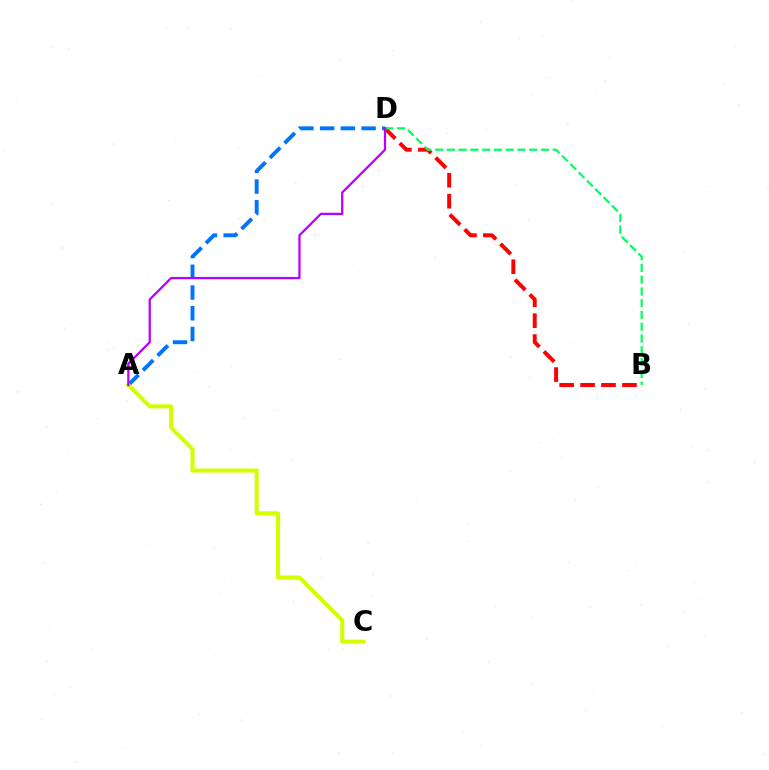{('B', 'D'): [{'color': '#ff0000', 'line_style': 'dashed', 'thickness': 2.84}, {'color': '#00ff5c', 'line_style': 'dashed', 'thickness': 1.6}], ('A', 'D'): [{'color': '#0074ff', 'line_style': 'dashed', 'thickness': 2.82}, {'color': '#b900ff', 'line_style': 'solid', 'thickness': 1.63}], ('A', 'C'): [{'color': '#d1ff00', 'line_style': 'solid', 'thickness': 2.92}]}